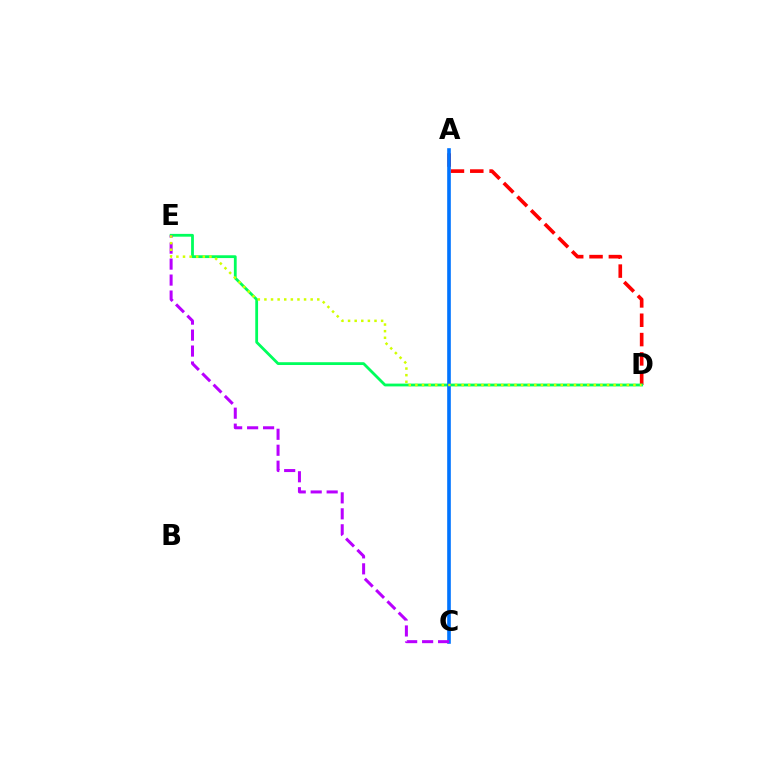{('A', 'D'): [{'color': '#ff0000', 'line_style': 'dashed', 'thickness': 2.63}], ('D', 'E'): [{'color': '#00ff5c', 'line_style': 'solid', 'thickness': 2.01}, {'color': '#d1ff00', 'line_style': 'dotted', 'thickness': 1.8}], ('A', 'C'): [{'color': '#0074ff', 'line_style': 'solid', 'thickness': 2.62}], ('C', 'E'): [{'color': '#b900ff', 'line_style': 'dashed', 'thickness': 2.17}]}